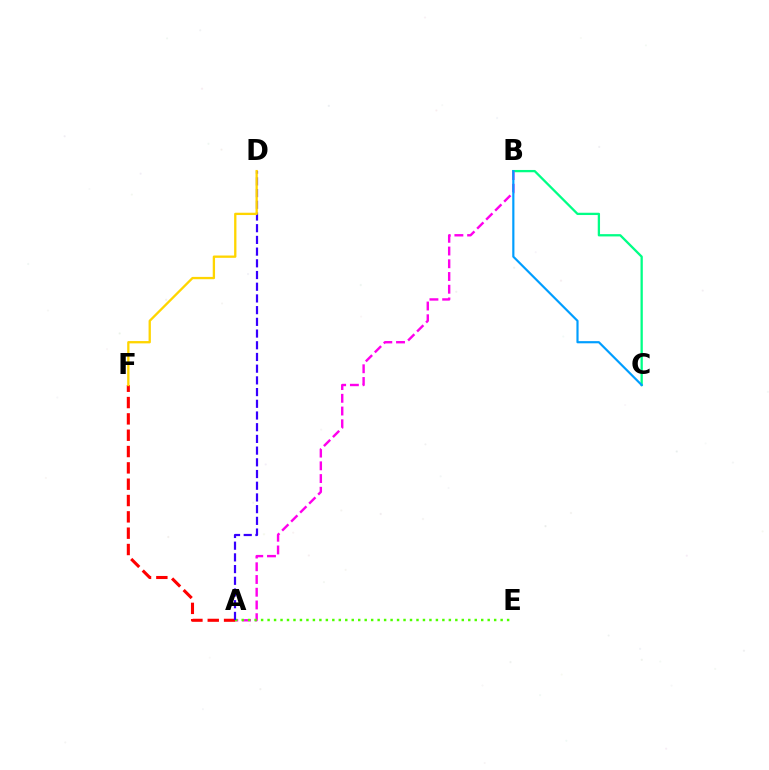{('B', 'C'): [{'color': '#00ff86', 'line_style': 'solid', 'thickness': 1.65}, {'color': '#009eff', 'line_style': 'solid', 'thickness': 1.57}], ('A', 'B'): [{'color': '#ff00ed', 'line_style': 'dashed', 'thickness': 1.73}], ('A', 'F'): [{'color': '#ff0000', 'line_style': 'dashed', 'thickness': 2.22}], ('A', 'E'): [{'color': '#4fff00', 'line_style': 'dotted', 'thickness': 1.76}], ('A', 'D'): [{'color': '#3700ff', 'line_style': 'dashed', 'thickness': 1.59}], ('D', 'F'): [{'color': '#ffd500', 'line_style': 'solid', 'thickness': 1.67}]}